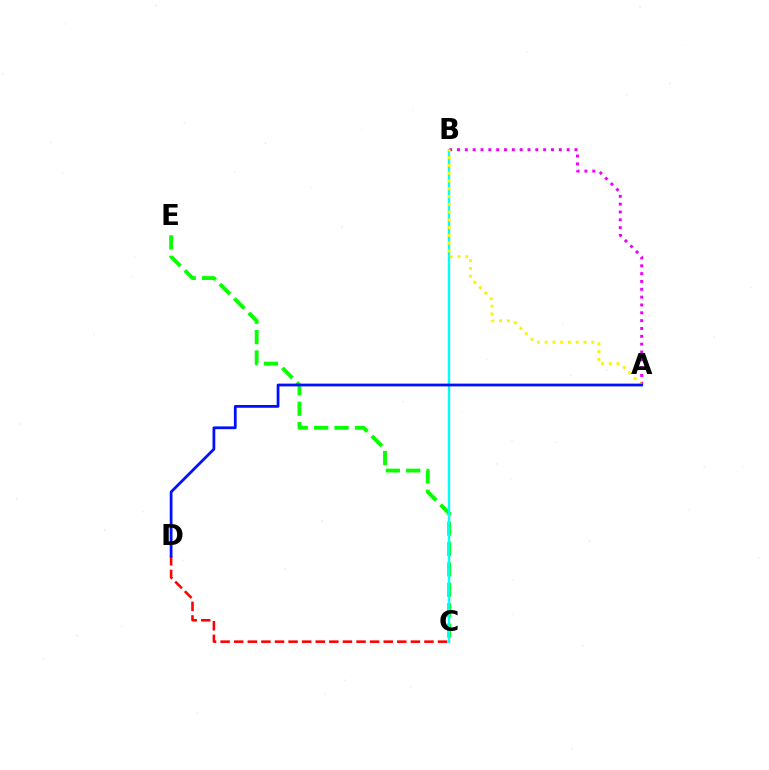{('A', 'B'): [{'color': '#ee00ff', 'line_style': 'dotted', 'thickness': 2.13}, {'color': '#fcf500', 'line_style': 'dotted', 'thickness': 2.11}], ('C', 'E'): [{'color': '#08ff00', 'line_style': 'dashed', 'thickness': 2.77}], ('C', 'D'): [{'color': '#ff0000', 'line_style': 'dashed', 'thickness': 1.85}], ('B', 'C'): [{'color': '#00fff6', 'line_style': 'solid', 'thickness': 1.71}], ('A', 'D'): [{'color': '#0010ff', 'line_style': 'solid', 'thickness': 1.99}]}